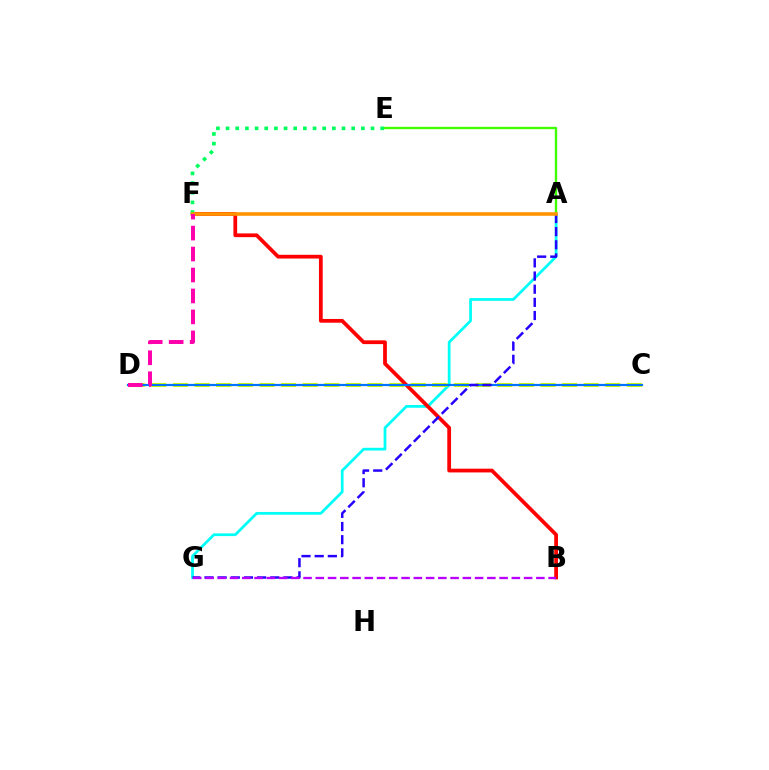{('A', 'G'): [{'color': '#00fff6', 'line_style': 'solid', 'thickness': 1.98}, {'color': '#2500ff', 'line_style': 'dashed', 'thickness': 1.79}], ('C', 'D'): [{'color': '#d1ff00', 'line_style': 'dashed', 'thickness': 2.94}, {'color': '#0074ff', 'line_style': 'solid', 'thickness': 1.57}], ('B', 'F'): [{'color': '#ff0000', 'line_style': 'solid', 'thickness': 2.7}], ('A', 'E'): [{'color': '#3dff00', 'line_style': 'solid', 'thickness': 1.69}], ('E', 'F'): [{'color': '#00ff5c', 'line_style': 'dotted', 'thickness': 2.63}], ('B', 'G'): [{'color': '#b900ff', 'line_style': 'dashed', 'thickness': 1.66}], ('A', 'F'): [{'color': '#ff9400', 'line_style': 'solid', 'thickness': 2.58}], ('D', 'F'): [{'color': '#ff00ac', 'line_style': 'dashed', 'thickness': 2.85}]}